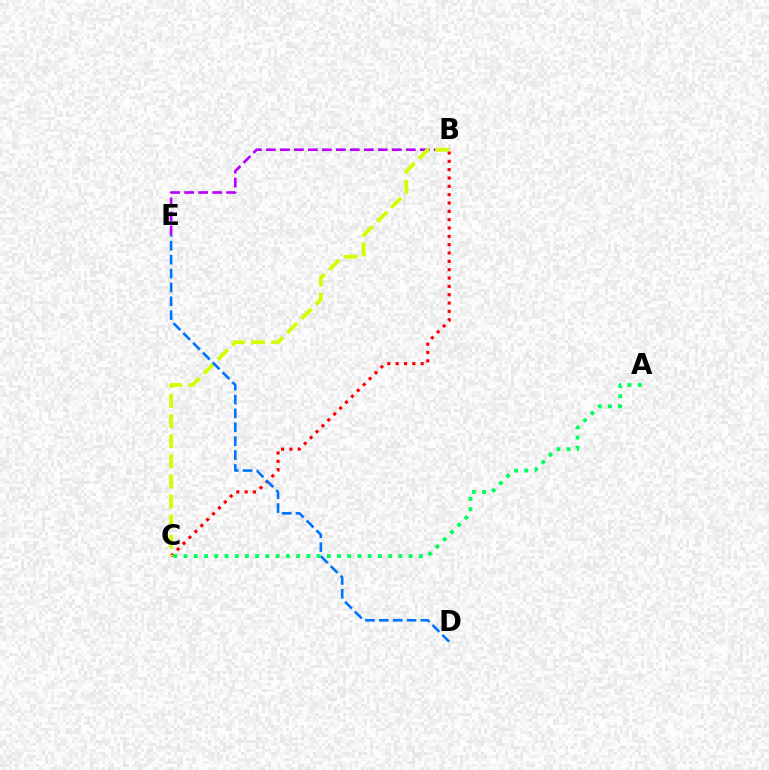{('B', 'C'): [{'color': '#ff0000', 'line_style': 'dotted', 'thickness': 2.26}, {'color': '#d1ff00', 'line_style': 'dashed', 'thickness': 2.73}], ('B', 'E'): [{'color': '#b900ff', 'line_style': 'dashed', 'thickness': 1.9}], ('A', 'C'): [{'color': '#00ff5c', 'line_style': 'dotted', 'thickness': 2.78}], ('D', 'E'): [{'color': '#0074ff', 'line_style': 'dashed', 'thickness': 1.88}]}